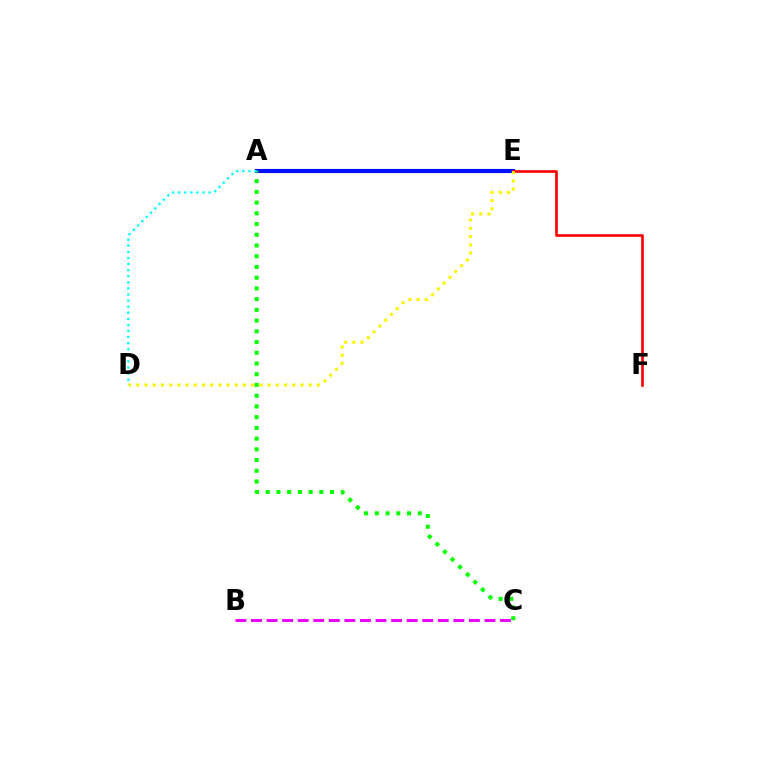{('B', 'C'): [{'color': '#ee00ff', 'line_style': 'dashed', 'thickness': 2.11}], ('A', 'E'): [{'color': '#0010ff', 'line_style': 'solid', 'thickness': 2.96}], ('E', 'F'): [{'color': '#ff0000', 'line_style': 'solid', 'thickness': 1.93}], ('D', 'E'): [{'color': '#fcf500', 'line_style': 'dotted', 'thickness': 2.23}], ('A', 'C'): [{'color': '#08ff00', 'line_style': 'dotted', 'thickness': 2.91}], ('A', 'D'): [{'color': '#00fff6', 'line_style': 'dotted', 'thickness': 1.65}]}